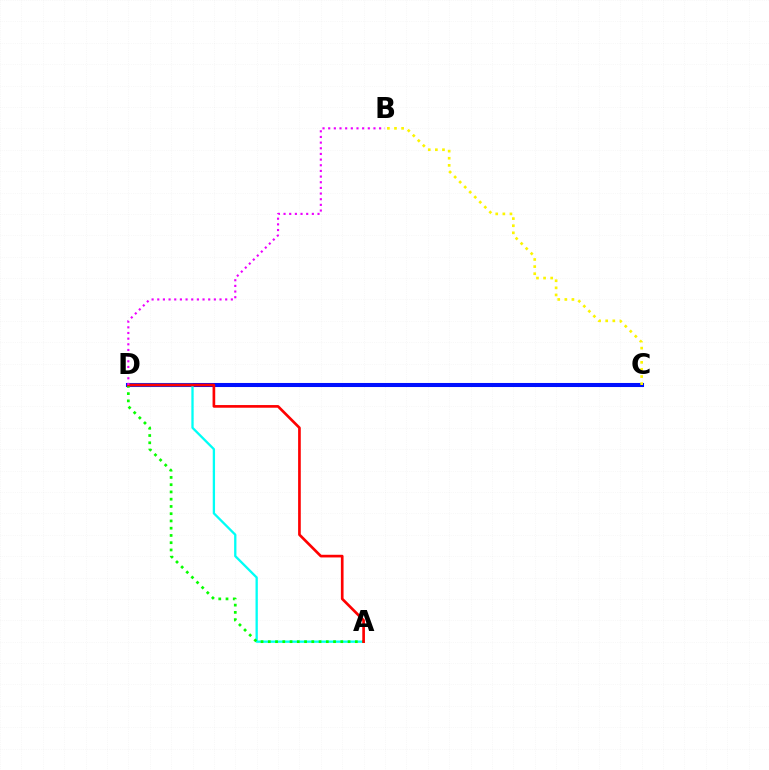{('C', 'D'): [{'color': '#0010ff', 'line_style': 'solid', 'thickness': 2.93}], ('A', 'D'): [{'color': '#00fff6', 'line_style': 'solid', 'thickness': 1.66}, {'color': '#08ff00', 'line_style': 'dotted', 'thickness': 1.97}, {'color': '#ff0000', 'line_style': 'solid', 'thickness': 1.92}], ('B', 'D'): [{'color': '#ee00ff', 'line_style': 'dotted', 'thickness': 1.54}], ('B', 'C'): [{'color': '#fcf500', 'line_style': 'dotted', 'thickness': 1.93}]}